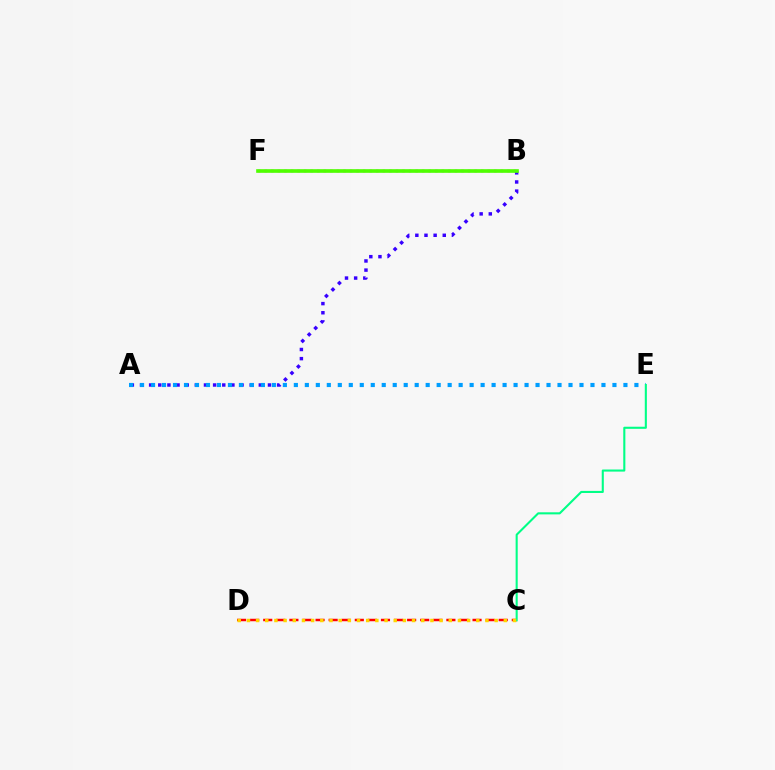{('B', 'F'): [{'color': '#ff00ed', 'line_style': 'dotted', 'thickness': 1.78}, {'color': '#4fff00', 'line_style': 'solid', 'thickness': 2.63}], ('C', 'D'): [{'color': '#ff0000', 'line_style': 'dashed', 'thickness': 1.78}, {'color': '#ffd500', 'line_style': 'dotted', 'thickness': 2.49}], ('A', 'B'): [{'color': '#3700ff', 'line_style': 'dotted', 'thickness': 2.48}], ('A', 'E'): [{'color': '#009eff', 'line_style': 'dotted', 'thickness': 2.98}], ('C', 'E'): [{'color': '#00ff86', 'line_style': 'solid', 'thickness': 1.5}]}